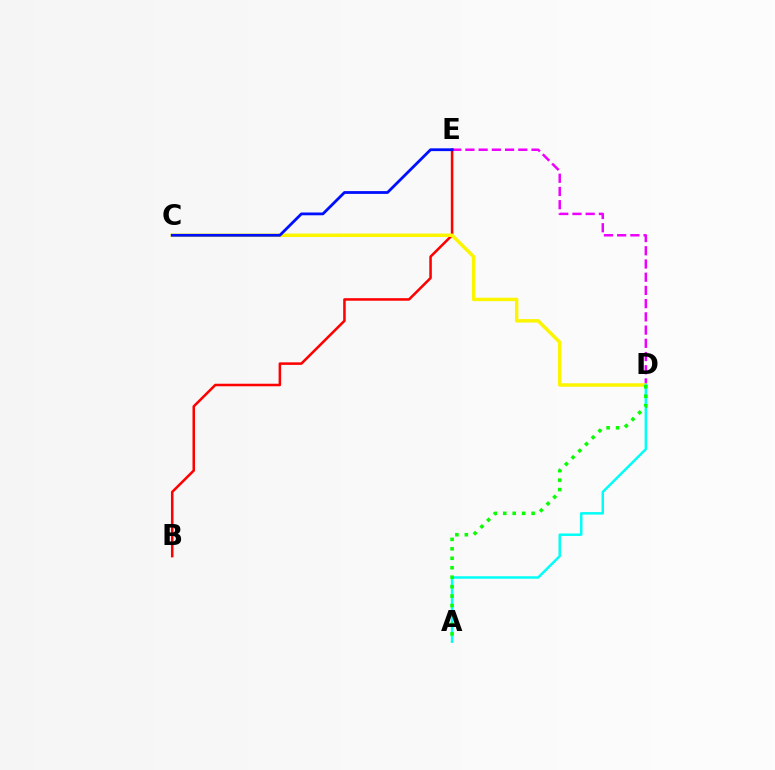{('D', 'E'): [{'color': '#ee00ff', 'line_style': 'dashed', 'thickness': 1.8}], ('B', 'E'): [{'color': '#ff0000', 'line_style': 'solid', 'thickness': 1.83}], ('C', 'D'): [{'color': '#fcf500', 'line_style': 'solid', 'thickness': 2.49}], ('A', 'D'): [{'color': '#00fff6', 'line_style': 'solid', 'thickness': 1.79}, {'color': '#08ff00', 'line_style': 'dotted', 'thickness': 2.57}], ('C', 'E'): [{'color': '#0010ff', 'line_style': 'solid', 'thickness': 2.01}]}